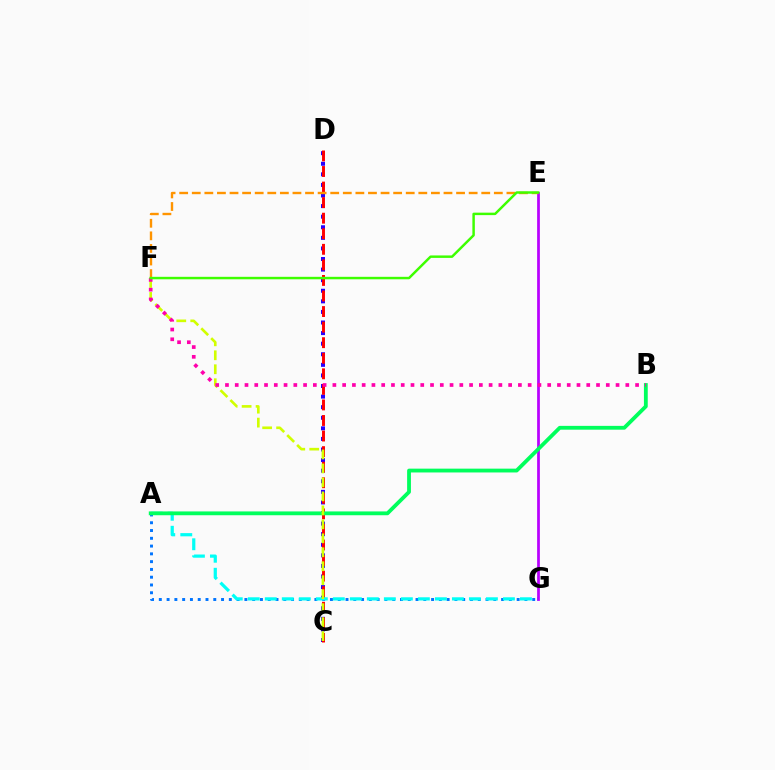{('A', 'G'): [{'color': '#0074ff', 'line_style': 'dotted', 'thickness': 2.11}, {'color': '#00fff6', 'line_style': 'dashed', 'thickness': 2.31}], ('C', 'D'): [{'color': '#2500ff', 'line_style': 'dotted', 'thickness': 2.88}, {'color': '#ff0000', 'line_style': 'dashed', 'thickness': 2.11}], ('E', 'G'): [{'color': '#b900ff', 'line_style': 'solid', 'thickness': 1.97}], ('A', 'B'): [{'color': '#00ff5c', 'line_style': 'solid', 'thickness': 2.75}], ('C', 'F'): [{'color': '#d1ff00', 'line_style': 'dashed', 'thickness': 1.9}], ('E', 'F'): [{'color': '#ff9400', 'line_style': 'dashed', 'thickness': 1.71}, {'color': '#3dff00', 'line_style': 'solid', 'thickness': 1.78}], ('B', 'F'): [{'color': '#ff00ac', 'line_style': 'dotted', 'thickness': 2.65}]}